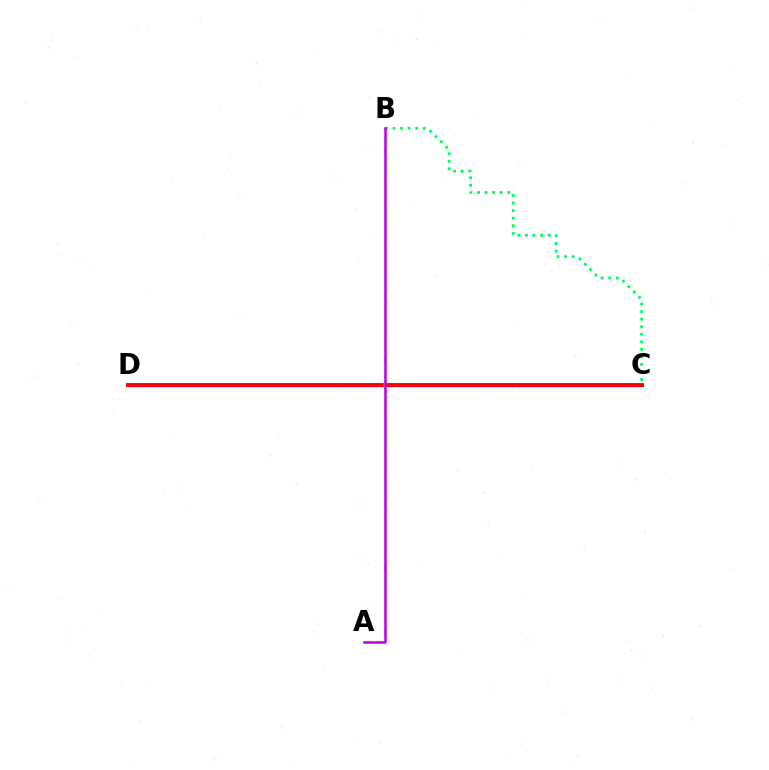{('B', 'C'): [{'color': '#00ff5c', 'line_style': 'dotted', 'thickness': 2.06}], ('C', 'D'): [{'color': '#0074ff', 'line_style': 'solid', 'thickness': 2.4}, {'color': '#ff0000', 'line_style': 'solid', 'thickness': 2.76}], ('A', 'B'): [{'color': '#d1ff00', 'line_style': 'dashed', 'thickness': 1.76}, {'color': '#b900ff', 'line_style': 'solid', 'thickness': 1.81}]}